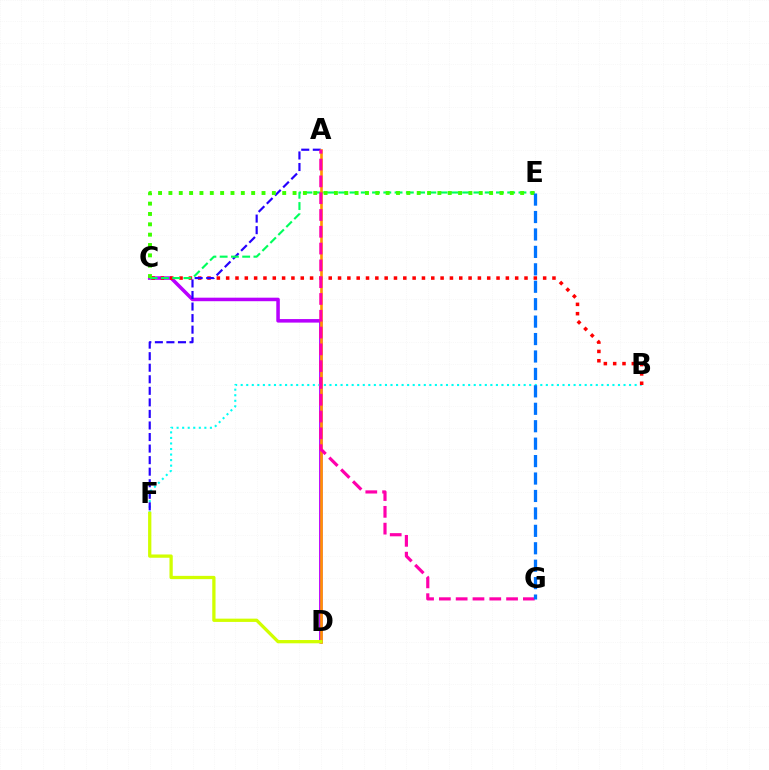{('C', 'D'): [{'color': '#b900ff', 'line_style': 'solid', 'thickness': 2.54}], ('B', 'F'): [{'color': '#00fff6', 'line_style': 'dotted', 'thickness': 1.51}], ('B', 'C'): [{'color': '#ff0000', 'line_style': 'dotted', 'thickness': 2.53}], ('A', 'F'): [{'color': '#2500ff', 'line_style': 'dashed', 'thickness': 1.57}], ('C', 'E'): [{'color': '#00ff5c', 'line_style': 'dashed', 'thickness': 1.53}, {'color': '#3dff00', 'line_style': 'dotted', 'thickness': 2.81}], ('A', 'D'): [{'color': '#ff9400', 'line_style': 'solid', 'thickness': 1.9}], ('D', 'F'): [{'color': '#d1ff00', 'line_style': 'solid', 'thickness': 2.36}], ('A', 'G'): [{'color': '#ff00ac', 'line_style': 'dashed', 'thickness': 2.28}], ('E', 'G'): [{'color': '#0074ff', 'line_style': 'dashed', 'thickness': 2.37}]}